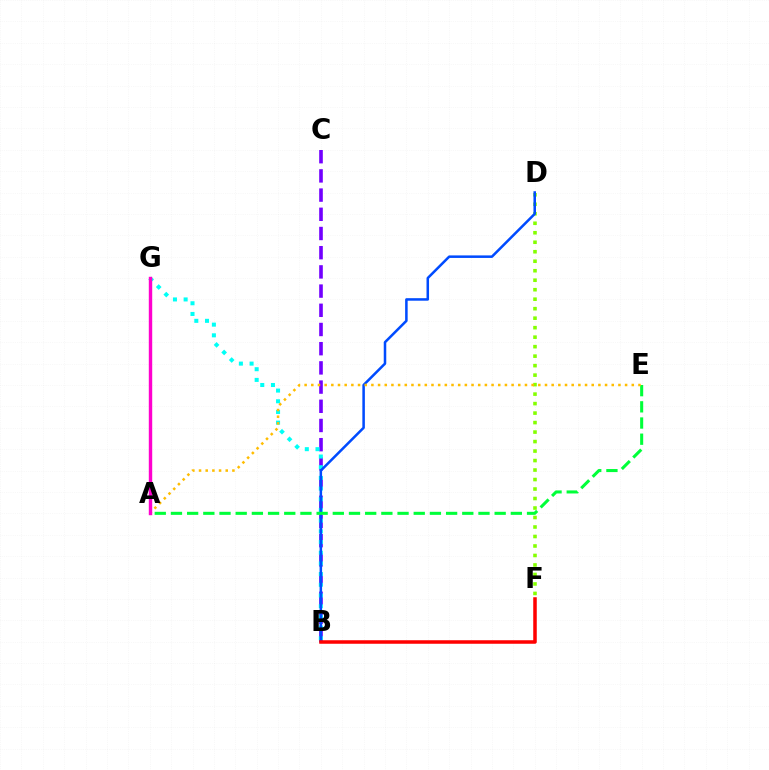{('B', 'C'): [{'color': '#7200ff', 'line_style': 'dashed', 'thickness': 2.61}], ('B', 'G'): [{'color': '#00fff6', 'line_style': 'dotted', 'thickness': 2.9}], ('D', 'F'): [{'color': '#84ff00', 'line_style': 'dotted', 'thickness': 2.58}], ('B', 'D'): [{'color': '#004bff', 'line_style': 'solid', 'thickness': 1.82}], ('A', 'E'): [{'color': '#00ff39', 'line_style': 'dashed', 'thickness': 2.2}, {'color': '#ffbd00', 'line_style': 'dotted', 'thickness': 1.81}], ('B', 'F'): [{'color': '#ff0000', 'line_style': 'solid', 'thickness': 2.54}], ('A', 'G'): [{'color': '#ff00cf', 'line_style': 'solid', 'thickness': 2.46}]}